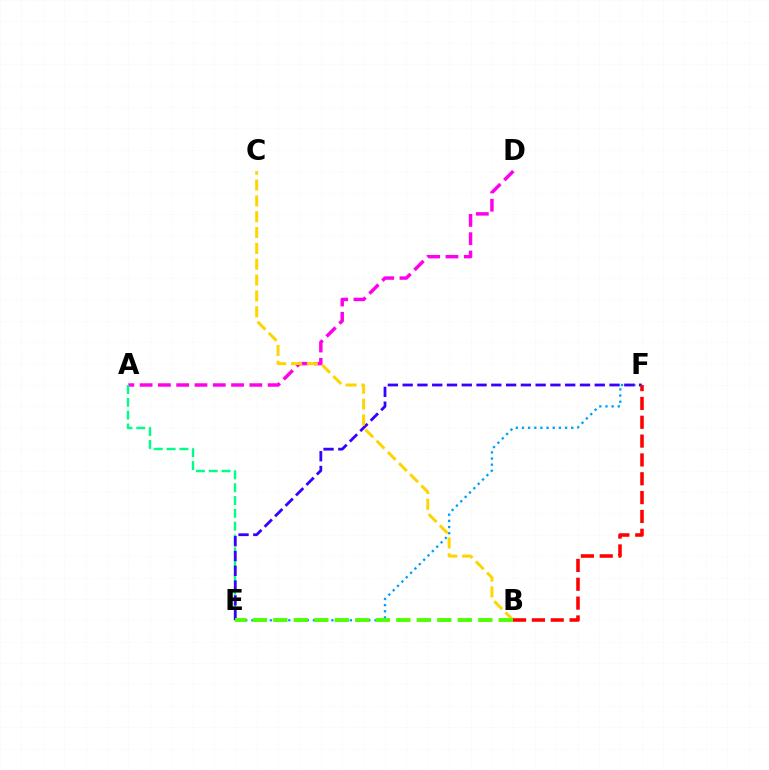{('A', 'D'): [{'color': '#ff00ed', 'line_style': 'dashed', 'thickness': 2.48}], ('E', 'F'): [{'color': '#009eff', 'line_style': 'dotted', 'thickness': 1.67}, {'color': '#3700ff', 'line_style': 'dashed', 'thickness': 2.01}], ('A', 'E'): [{'color': '#00ff86', 'line_style': 'dashed', 'thickness': 1.74}], ('B', 'C'): [{'color': '#ffd500', 'line_style': 'dashed', 'thickness': 2.15}], ('B', 'E'): [{'color': '#4fff00', 'line_style': 'dashed', 'thickness': 2.79}], ('B', 'F'): [{'color': '#ff0000', 'line_style': 'dashed', 'thickness': 2.56}]}